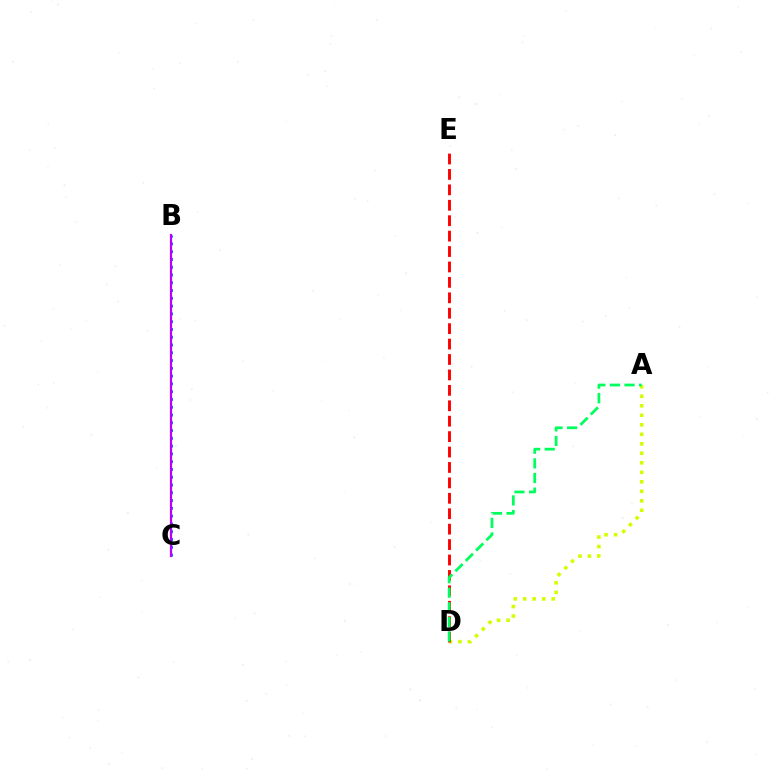{('B', 'C'): [{'color': '#0074ff', 'line_style': 'dotted', 'thickness': 2.11}, {'color': '#b900ff', 'line_style': 'solid', 'thickness': 1.59}], ('A', 'D'): [{'color': '#d1ff00', 'line_style': 'dotted', 'thickness': 2.58}, {'color': '#00ff5c', 'line_style': 'dashed', 'thickness': 1.98}], ('D', 'E'): [{'color': '#ff0000', 'line_style': 'dashed', 'thickness': 2.1}]}